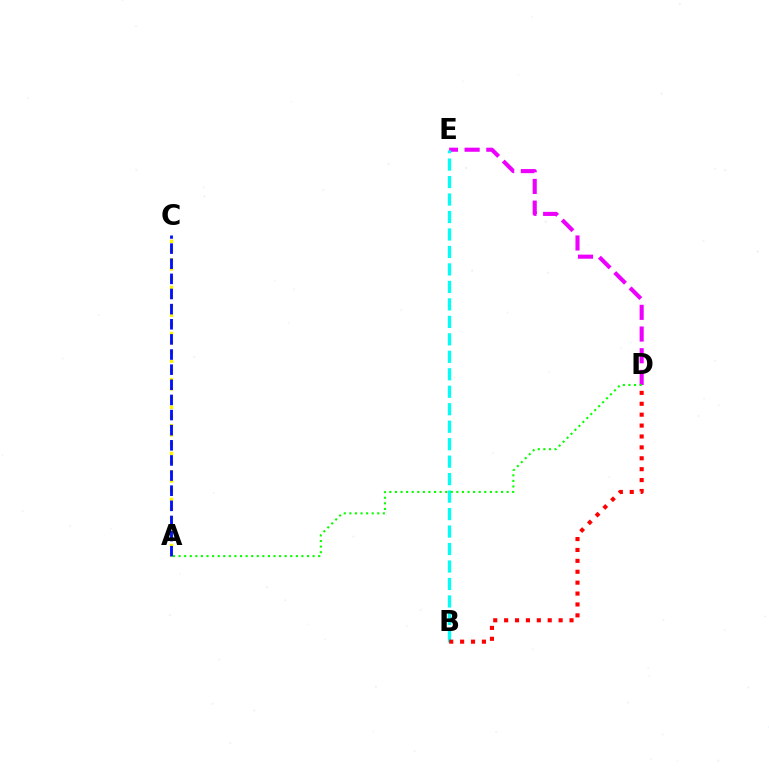{('A', 'C'): [{'color': '#fcf500', 'line_style': 'dotted', 'thickness': 2.5}, {'color': '#0010ff', 'line_style': 'dashed', 'thickness': 2.06}], ('D', 'E'): [{'color': '#ee00ff', 'line_style': 'dashed', 'thickness': 2.95}], ('B', 'E'): [{'color': '#00fff6', 'line_style': 'dashed', 'thickness': 2.37}], ('A', 'D'): [{'color': '#08ff00', 'line_style': 'dotted', 'thickness': 1.52}], ('B', 'D'): [{'color': '#ff0000', 'line_style': 'dotted', 'thickness': 2.96}]}